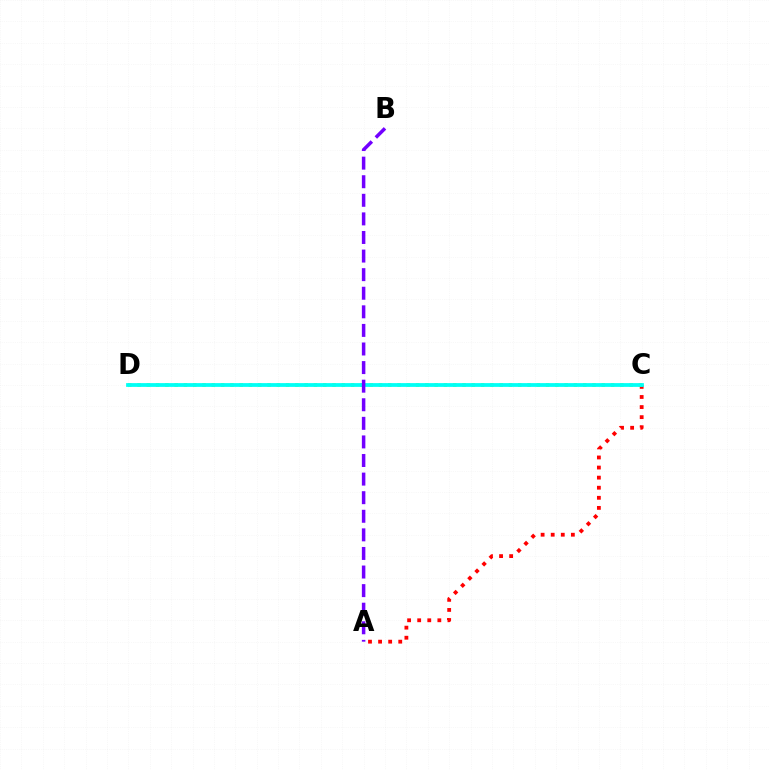{('A', 'C'): [{'color': '#ff0000', 'line_style': 'dotted', 'thickness': 2.74}], ('C', 'D'): [{'color': '#84ff00', 'line_style': 'dotted', 'thickness': 2.52}, {'color': '#00fff6', 'line_style': 'solid', 'thickness': 2.72}], ('A', 'B'): [{'color': '#7200ff', 'line_style': 'dashed', 'thickness': 2.52}]}